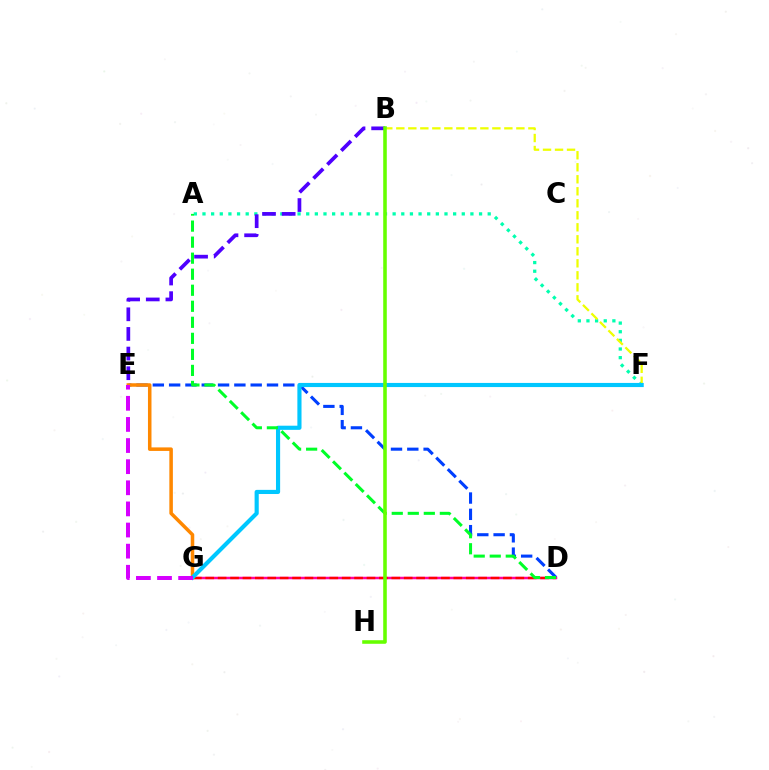{('A', 'F'): [{'color': '#00ffaf', 'line_style': 'dotted', 'thickness': 2.35}], ('B', 'E'): [{'color': '#4f00ff', 'line_style': 'dashed', 'thickness': 2.67}], ('D', 'E'): [{'color': '#003fff', 'line_style': 'dashed', 'thickness': 2.22}], ('D', 'G'): [{'color': '#ff00a0', 'line_style': 'solid', 'thickness': 1.8}, {'color': '#ff0000', 'line_style': 'dashed', 'thickness': 1.69}], ('B', 'F'): [{'color': '#eeff00', 'line_style': 'dashed', 'thickness': 1.63}], ('E', 'G'): [{'color': '#ff8800', 'line_style': 'solid', 'thickness': 2.54}, {'color': '#d600ff', 'line_style': 'dashed', 'thickness': 2.87}], ('F', 'G'): [{'color': '#00c7ff', 'line_style': 'solid', 'thickness': 2.98}], ('A', 'D'): [{'color': '#00ff27', 'line_style': 'dashed', 'thickness': 2.18}], ('B', 'H'): [{'color': '#66ff00', 'line_style': 'solid', 'thickness': 2.57}]}